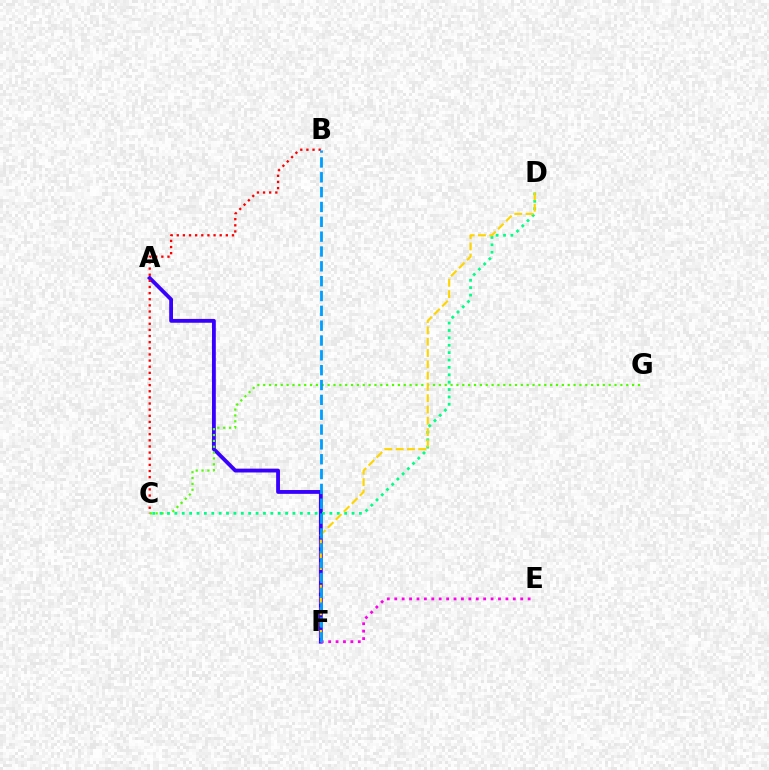{('A', 'F'): [{'color': '#3700ff', 'line_style': 'solid', 'thickness': 2.75}], ('B', 'C'): [{'color': '#ff0000', 'line_style': 'dotted', 'thickness': 1.67}], ('C', 'G'): [{'color': '#4fff00', 'line_style': 'dotted', 'thickness': 1.59}], ('E', 'F'): [{'color': '#ff00ed', 'line_style': 'dotted', 'thickness': 2.01}], ('C', 'D'): [{'color': '#00ff86', 'line_style': 'dotted', 'thickness': 2.01}], ('D', 'F'): [{'color': '#ffd500', 'line_style': 'dashed', 'thickness': 1.53}], ('B', 'F'): [{'color': '#009eff', 'line_style': 'dashed', 'thickness': 2.02}]}